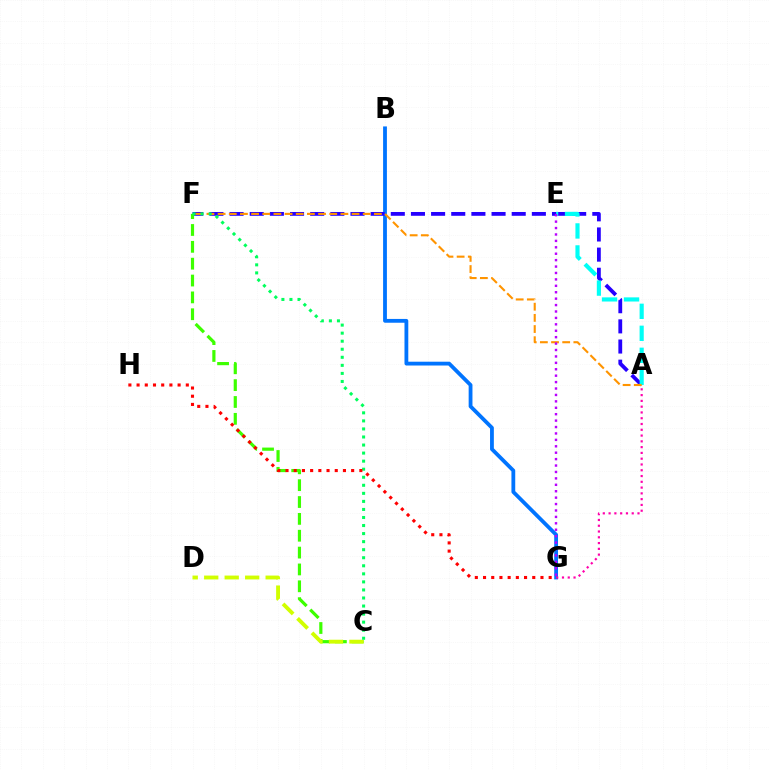{('B', 'G'): [{'color': '#0074ff', 'line_style': 'solid', 'thickness': 2.74}], ('A', 'F'): [{'color': '#2500ff', 'line_style': 'dashed', 'thickness': 2.74}, {'color': '#ff9400', 'line_style': 'dashed', 'thickness': 1.52}], ('A', 'E'): [{'color': '#00fff6', 'line_style': 'dashed', 'thickness': 2.99}], ('A', 'G'): [{'color': '#ff00ac', 'line_style': 'dotted', 'thickness': 1.57}], ('C', 'F'): [{'color': '#3dff00', 'line_style': 'dashed', 'thickness': 2.29}, {'color': '#00ff5c', 'line_style': 'dotted', 'thickness': 2.19}], ('C', 'D'): [{'color': '#d1ff00', 'line_style': 'dashed', 'thickness': 2.78}], ('E', 'G'): [{'color': '#b900ff', 'line_style': 'dotted', 'thickness': 1.74}], ('G', 'H'): [{'color': '#ff0000', 'line_style': 'dotted', 'thickness': 2.23}]}